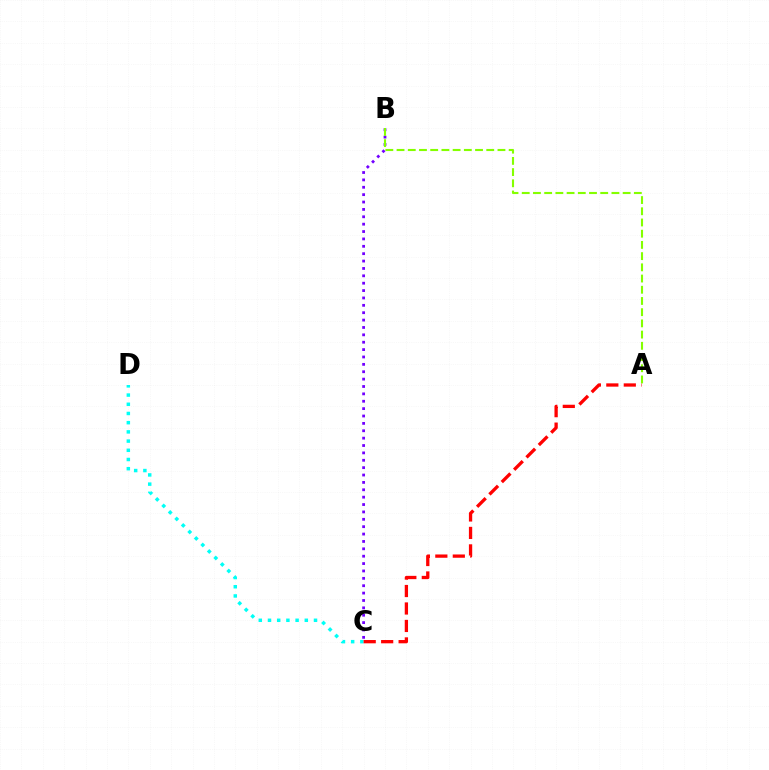{('B', 'C'): [{'color': '#7200ff', 'line_style': 'dotted', 'thickness': 2.0}], ('C', 'D'): [{'color': '#00fff6', 'line_style': 'dotted', 'thickness': 2.5}], ('A', 'C'): [{'color': '#ff0000', 'line_style': 'dashed', 'thickness': 2.37}], ('A', 'B'): [{'color': '#84ff00', 'line_style': 'dashed', 'thickness': 1.52}]}